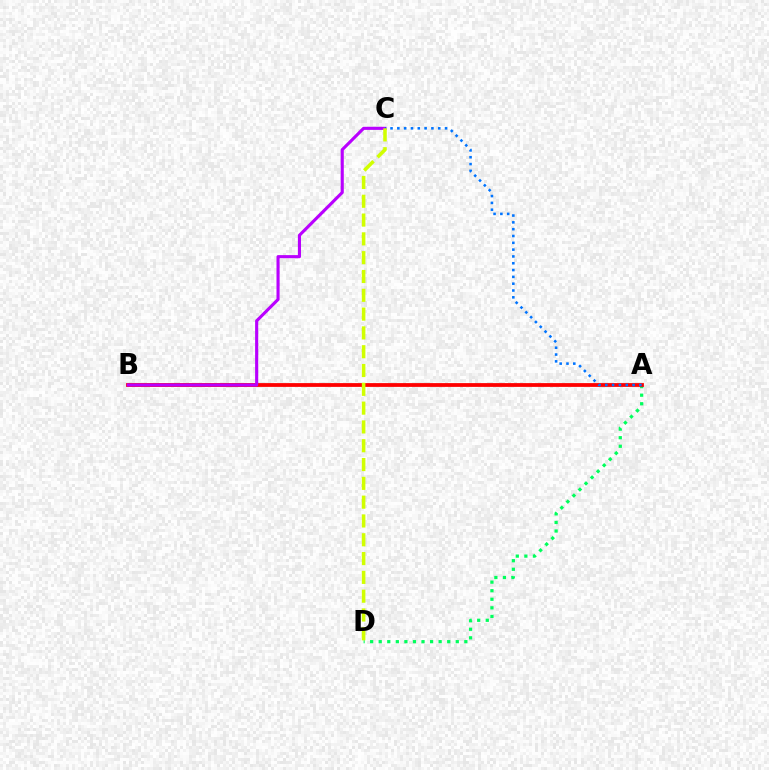{('A', 'D'): [{'color': '#00ff5c', 'line_style': 'dotted', 'thickness': 2.33}], ('A', 'B'): [{'color': '#ff0000', 'line_style': 'solid', 'thickness': 2.72}], ('B', 'C'): [{'color': '#b900ff', 'line_style': 'solid', 'thickness': 2.24}], ('A', 'C'): [{'color': '#0074ff', 'line_style': 'dotted', 'thickness': 1.85}], ('C', 'D'): [{'color': '#d1ff00', 'line_style': 'dashed', 'thickness': 2.55}]}